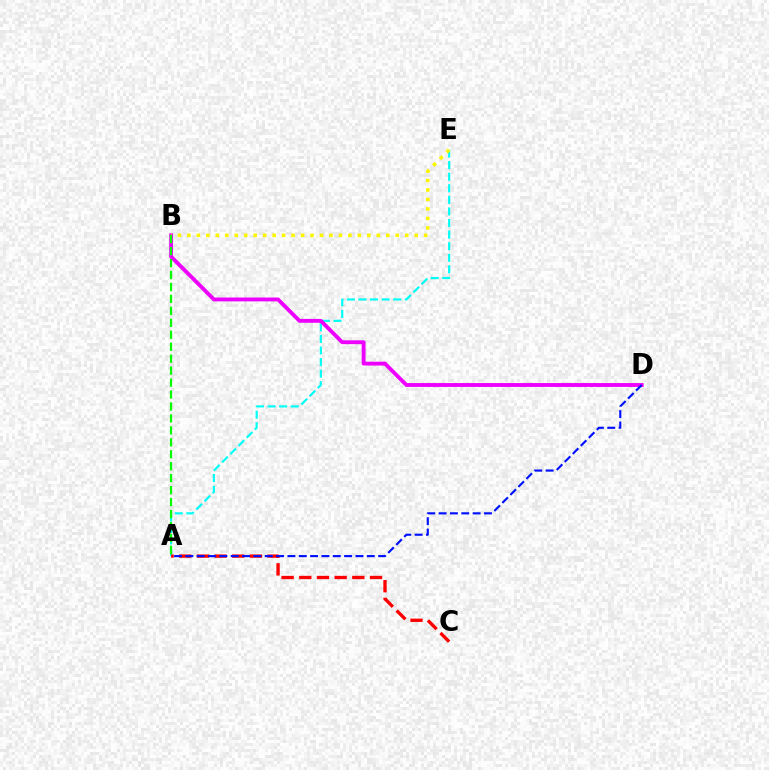{('A', 'E'): [{'color': '#00fff6', 'line_style': 'dashed', 'thickness': 1.57}], ('B', 'D'): [{'color': '#ee00ff', 'line_style': 'solid', 'thickness': 2.79}], ('A', 'C'): [{'color': '#ff0000', 'line_style': 'dashed', 'thickness': 2.4}], ('B', 'E'): [{'color': '#fcf500', 'line_style': 'dotted', 'thickness': 2.57}], ('A', 'B'): [{'color': '#08ff00', 'line_style': 'dashed', 'thickness': 1.62}], ('A', 'D'): [{'color': '#0010ff', 'line_style': 'dashed', 'thickness': 1.54}]}